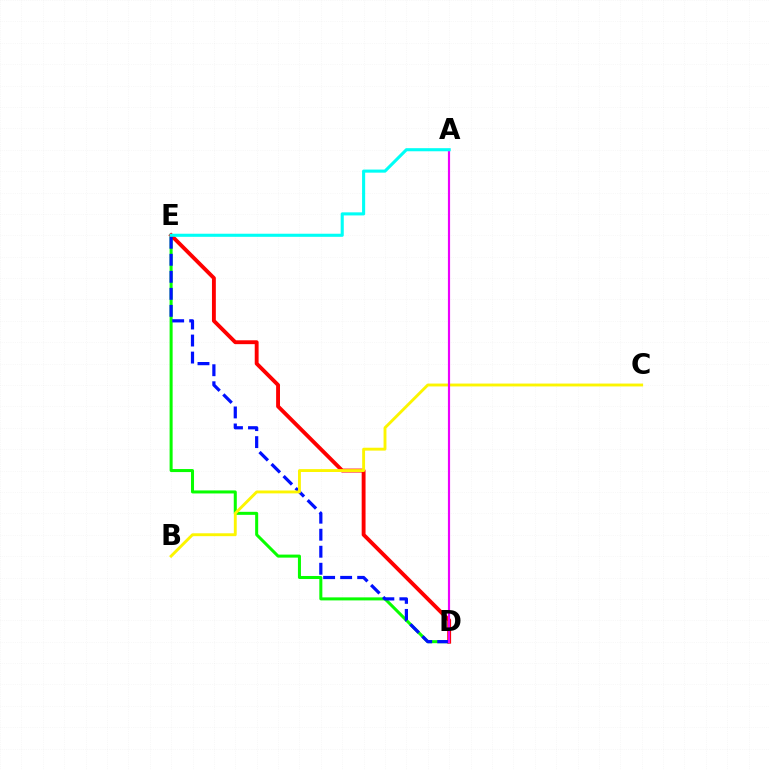{('D', 'E'): [{'color': '#08ff00', 'line_style': 'solid', 'thickness': 2.18}, {'color': '#ff0000', 'line_style': 'solid', 'thickness': 2.79}, {'color': '#0010ff', 'line_style': 'dashed', 'thickness': 2.31}], ('B', 'C'): [{'color': '#fcf500', 'line_style': 'solid', 'thickness': 2.07}], ('A', 'D'): [{'color': '#ee00ff', 'line_style': 'solid', 'thickness': 1.56}], ('A', 'E'): [{'color': '#00fff6', 'line_style': 'solid', 'thickness': 2.23}]}